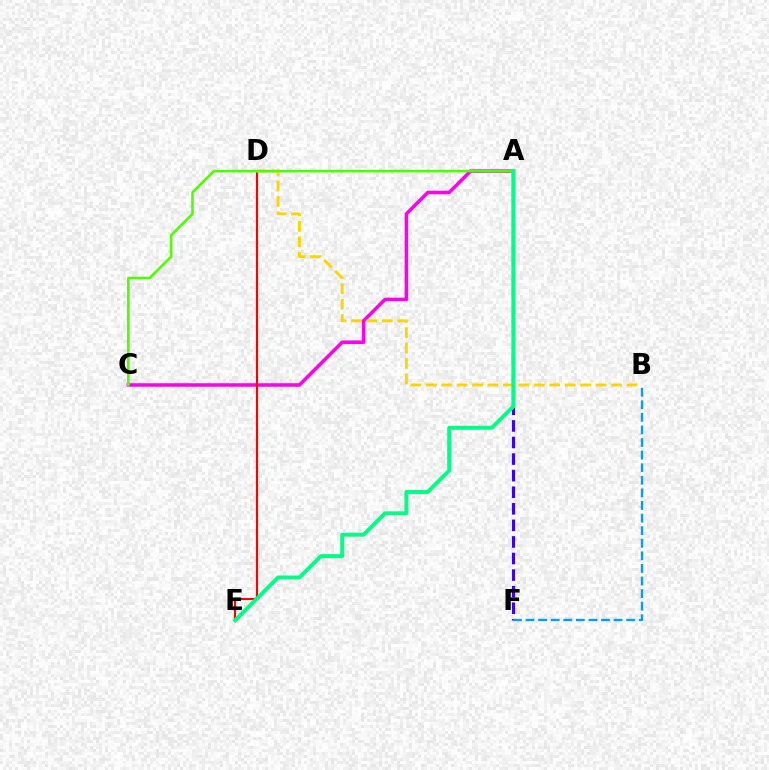{('A', 'C'): [{'color': '#ff00ed', 'line_style': 'solid', 'thickness': 2.54}, {'color': '#4fff00', 'line_style': 'solid', 'thickness': 1.88}], ('D', 'E'): [{'color': '#ff0000', 'line_style': 'solid', 'thickness': 1.53}], ('B', 'D'): [{'color': '#ffd500', 'line_style': 'dashed', 'thickness': 2.1}], ('A', 'F'): [{'color': '#3700ff', 'line_style': 'dashed', 'thickness': 2.25}], ('B', 'F'): [{'color': '#009eff', 'line_style': 'dashed', 'thickness': 1.71}], ('A', 'E'): [{'color': '#00ff86', 'line_style': 'solid', 'thickness': 2.85}]}